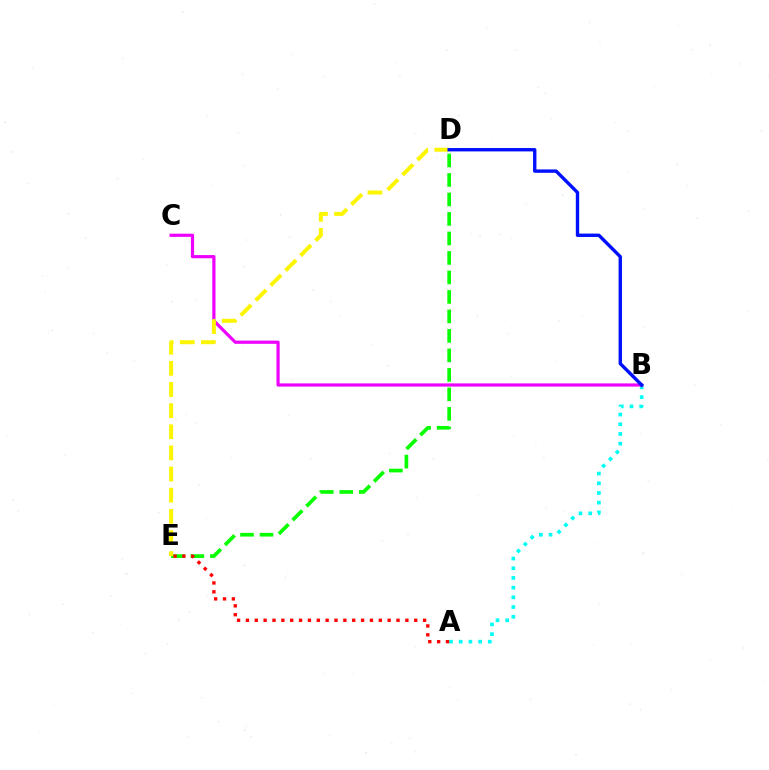{('A', 'B'): [{'color': '#00fff6', 'line_style': 'dotted', 'thickness': 2.63}], ('D', 'E'): [{'color': '#08ff00', 'line_style': 'dashed', 'thickness': 2.65}, {'color': '#fcf500', 'line_style': 'dashed', 'thickness': 2.87}], ('B', 'C'): [{'color': '#ee00ff', 'line_style': 'solid', 'thickness': 2.3}], ('A', 'E'): [{'color': '#ff0000', 'line_style': 'dotted', 'thickness': 2.41}], ('B', 'D'): [{'color': '#0010ff', 'line_style': 'solid', 'thickness': 2.43}]}